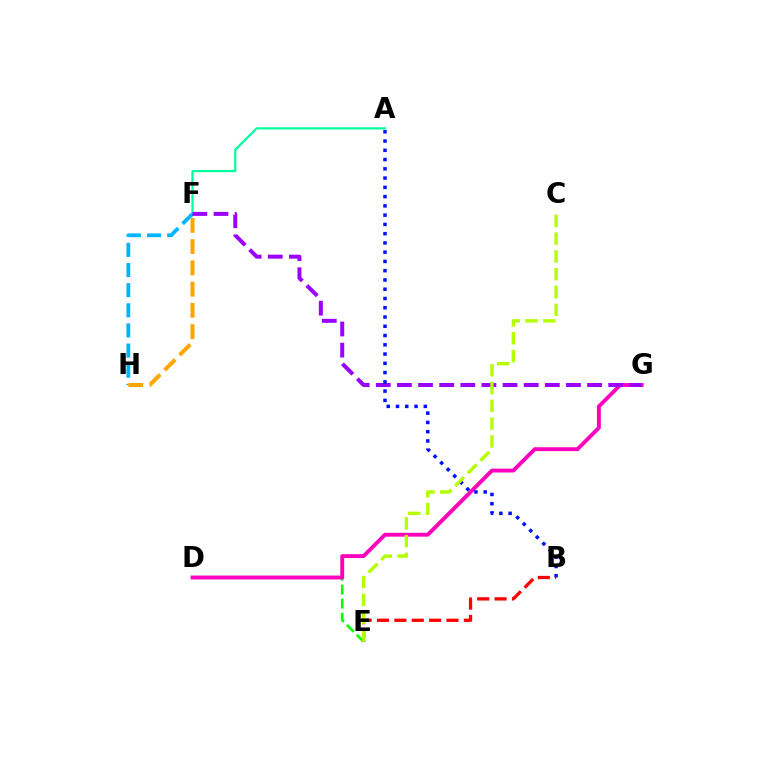{('D', 'E'): [{'color': '#08ff00', 'line_style': 'dashed', 'thickness': 1.9}], ('D', 'G'): [{'color': '#ff00bd', 'line_style': 'solid', 'thickness': 2.79}], ('B', 'E'): [{'color': '#ff0000', 'line_style': 'dashed', 'thickness': 2.36}], ('A', 'F'): [{'color': '#00ff9d', 'line_style': 'solid', 'thickness': 1.58}], ('F', 'H'): [{'color': '#00b5ff', 'line_style': 'dashed', 'thickness': 2.74}, {'color': '#ffa500', 'line_style': 'dashed', 'thickness': 2.89}], ('F', 'G'): [{'color': '#9b00ff', 'line_style': 'dashed', 'thickness': 2.87}], ('A', 'B'): [{'color': '#0010ff', 'line_style': 'dotted', 'thickness': 2.52}], ('C', 'E'): [{'color': '#b3ff00', 'line_style': 'dashed', 'thickness': 2.42}]}